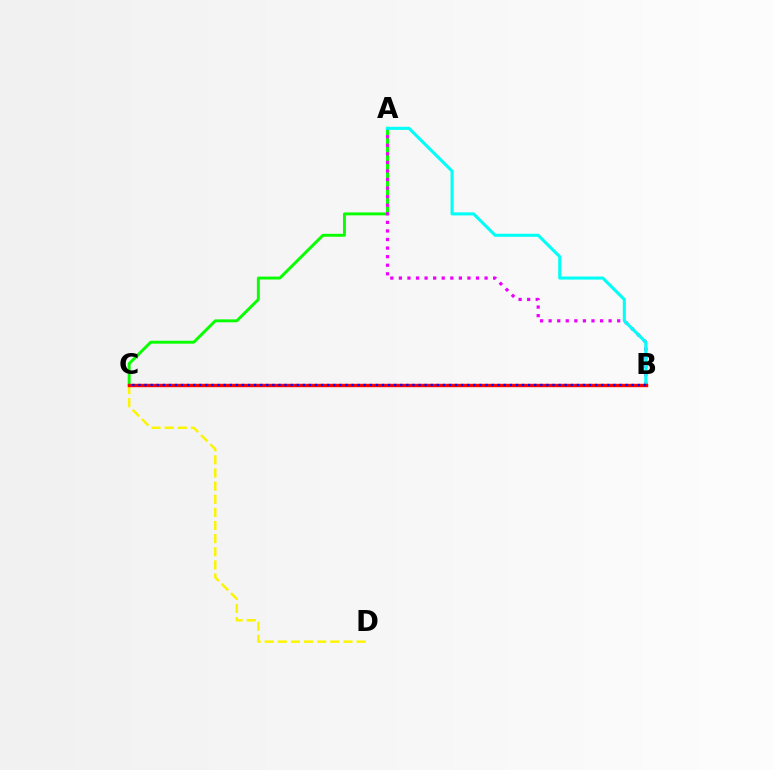{('A', 'C'): [{'color': '#08ff00', 'line_style': 'solid', 'thickness': 2.1}], ('A', 'B'): [{'color': '#ee00ff', 'line_style': 'dotted', 'thickness': 2.33}, {'color': '#00fff6', 'line_style': 'solid', 'thickness': 2.21}], ('C', 'D'): [{'color': '#fcf500', 'line_style': 'dashed', 'thickness': 1.78}], ('B', 'C'): [{'color': '#ff0000', 'line_style': 'solid', 'thickness': 2.45}, {'color': '#0010ff', 'line_style': 'dotted', 'thickness': 1.65}]}